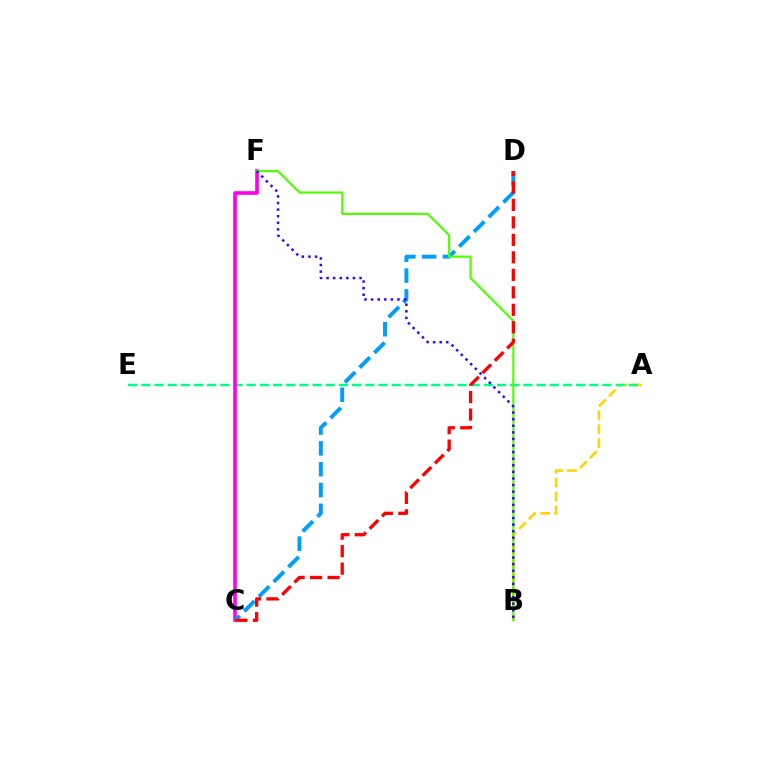{('A', 'B'): [{'color': '#ffd500', 'line_style': 'dashed', 'thickness': 1.89}], ('A', 'E'): [{'color': '#00ff86', 'line_style': 'dashed', 'thickness': 1.79}], ('C', 'F'): [{'color': '#ff00ed', 'line_style': 'solid', 'thickness': 2.63}], ('C', 'D'): [{'color': '#009eff', 'line_style': 'dashed', 'thickness': 2.83}, {'color': '#ff0000', 'line_style': 'dashed', 'thickness': 2.38}], ('B', 'F'): [{'color': '#4fff00', 'line_style': 'solid', 'thickness': 1.55}, {'color': '#3700ff', 'line_style': 'dotted', 'thickness': 1.79}]}